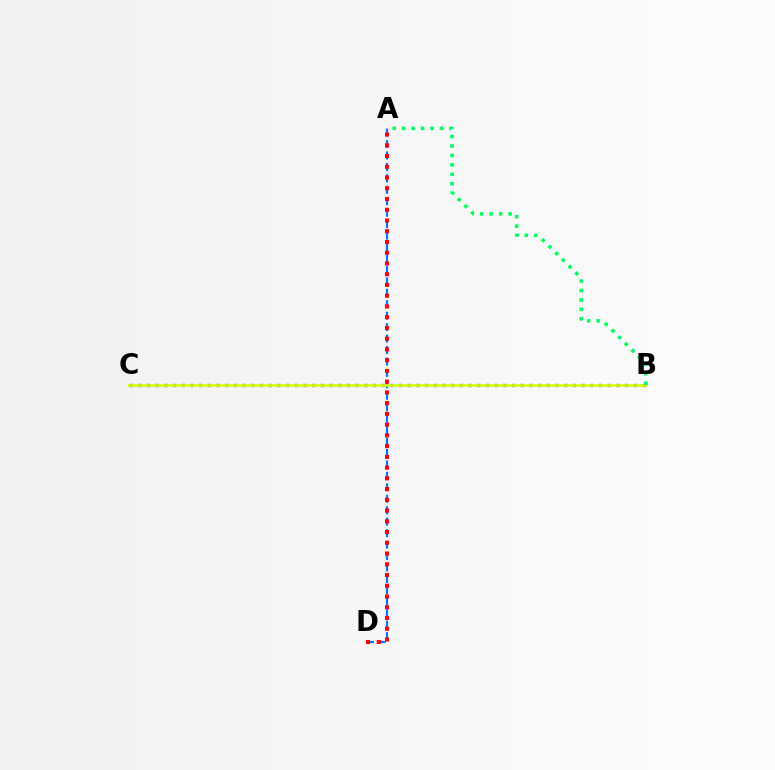{('B', 'C'): [{'color': '#b900ff', 'line_style': 'dotted', 'thickness': 2.36}, {'color': '#d1ff00', 'line_style': 'solid', 'thickness': 1.93}], ('A', 'D'): [{'color': '#0074ff', 'line_style': 'dashed', 'thickness': 1.55}, {'color': '#ff0000', 'line_style': 'dotted', 'thickness': 2.92}], ('A', 'B'): [{'color': '#00ff5c', 'line_style': 'dotted', 'thickness': 2.56}]}